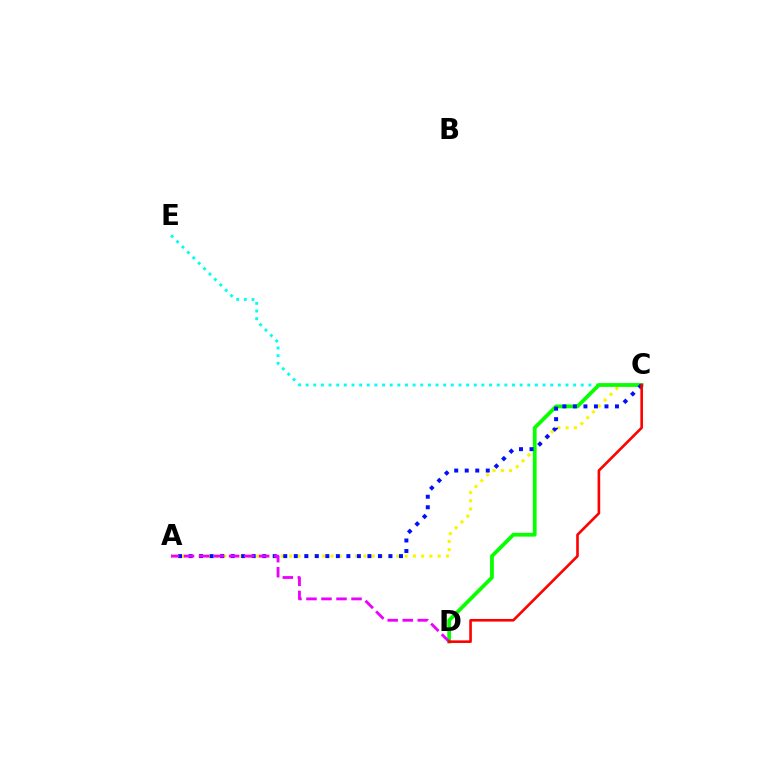{('A', 'C'): [{'color': '#fcf500', 'line_style': 'dotted', 'thickness': 2.24}, {'color': '#0010ff', 'line_style': 'dotted', 'thickness': 2.86}], ('C', 'E'): [{'color': '#00fff6', 'line_style': 'dotted', 'thickness': 2.08}], ('C', 'D'): [{'color': '#08ff00', 'line_style': 'solid', 'thickness': 2.72}, {'color': '#ff0000', 'line_style': 'solid', 'thickness': 1.88}], ('A', 'D'): [{'color': '#ee00ff', 'line_style': 'dashed', 'thickness': 2.04}]}